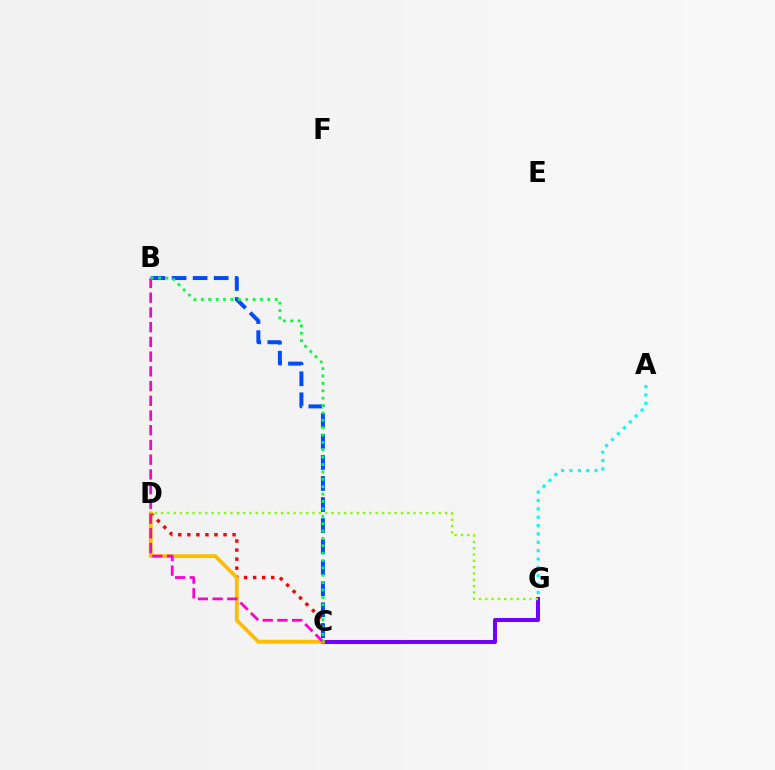{('C', 'G'): [{'color': '#7200ff', 'line_style': 'solid', 'thickness': 2.89}], ('C', 'D'): [{'color': '#ff0000', 'line_style': 'dotted', 'thickness': 2.46}, {'color': '#ffbd00', 'line_style': 'solid', 'thickness': 2.72}], ('B', 'C'): [{'color': '#004bff', 'line_style': 'dashed', 'thickness': 2.86}, {'color': '#ff00cf', 'line_style': 'dashed', 'thickness': 2.0}, {'color': '#00ff39', 'line_style': 'dotted', 'thickness': 2.01}], ('A', 'G'): [{'color': '#00fff6', 'line_style': 'dotted', 'thickness': 2.27}], ('D', 'G'): [{'color': '#84ff00', 'line_style': 'dotted', 'thickness': 1.71}]}